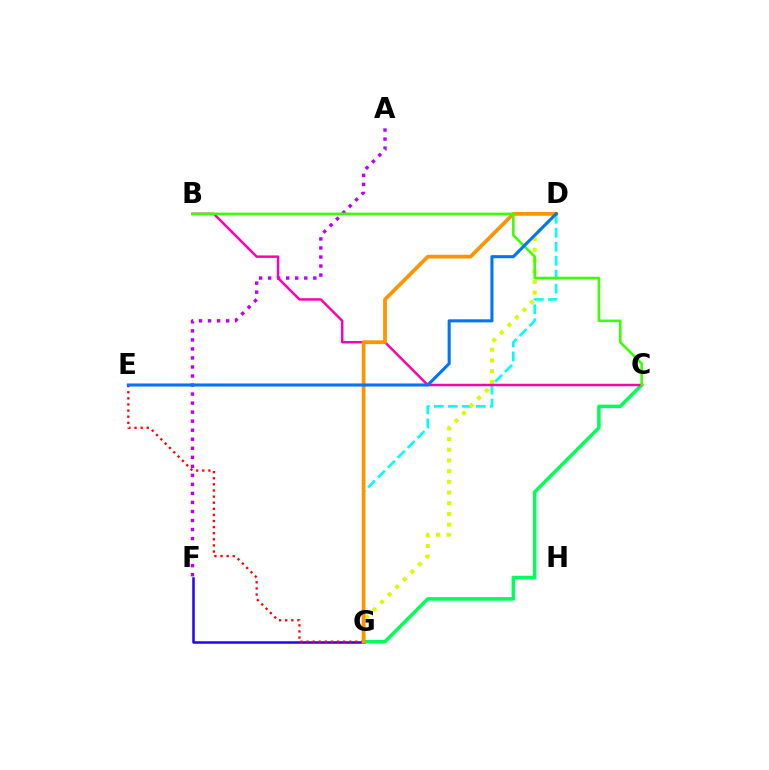{('D', 'G'): [{'color': '#00fff6', 'line_style': 'dashed', 'thickness': 1.9}, {'color': '#d1ff00', 'line_style': 'dotted', 'thickness': 2.91}, {'color': '#ff9400', 'line_style': 'solid', 'thickness': 2.69}], ('F', 'G'): [{'color': '#2500ff', 'line_style': 'solid', 'thickness': 1.8}], ('C', 'G'): [{'color': '#00ff5c', 'line_style': 'solid', 'thickness': 2.54}], ('A', 'F'): [{'color': '#b900ff', 'line_style': 'dotted', 'thickness': 2.45}], ('B', 'C'): [{'color': '#ff00ac', 'line_style': 'solid', 'thickness': 1.78}, {'color': '#3dff00', 'line_style': 'solid', 'thickness': 1.88}], ('E', 'G'): [{'color': '#ff0000', 'line_style': 'dotted', 'thickness': 1.66}], ('D', 'E'): [{'color': '#0074ff', 'line_style': 'solid', 'thickness': 2.21}]}